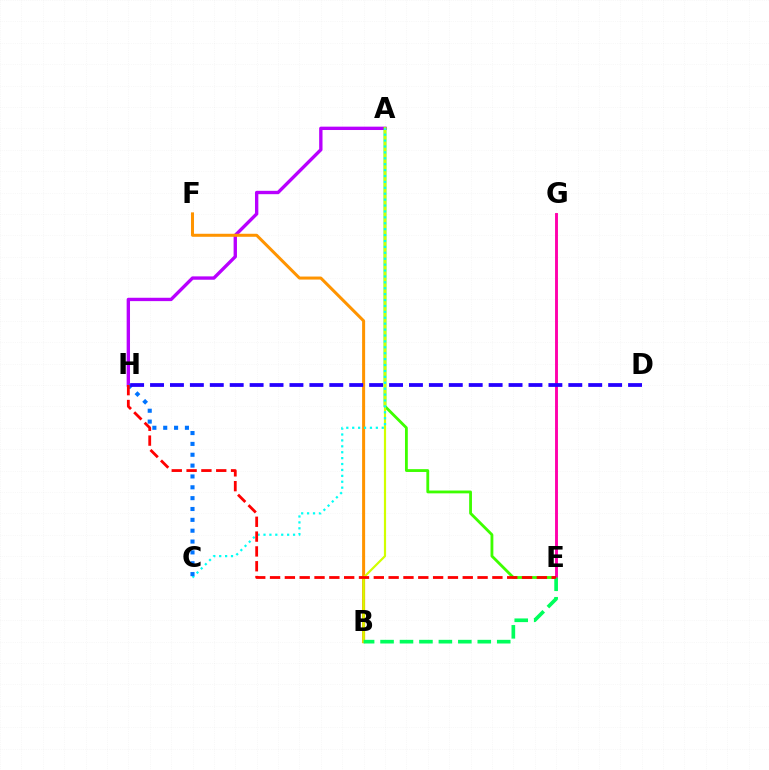{('A', 'H'): [{'color': '#b900ff', 'line_style': 'solid', 'thickness': 2.42}], ('A', 'E'): [{'color': '#3dff00', 'line_style': 'solid', 'thickness': 2.03}], ('B', 'F'): [{'color': '#ff9400', 'line_style': 'solid', 'thickness': 2.17}], ('A', 'B'): [{'color': '#d1ff00', 'line_style': 'solid', 'thickness': 1.57}], ('E', 'G'): [{'color': '#ff00ac', 'line_style': 'solid', 'thickness': 2.09}], ('A', 'C'): [{'color': '#00fff6', 'line_style': 'dotted', 'thickness': 1.61}], ('C', 'H'): [{'color': '#0074ff', 'line_style': 'dotted', 'thickness': 2.95}], ('B', 'E'): [{'color': '#00ff5c', 'line_style': 'dashed', 'thickness': 2.64}], ('D', 'H'): [{'color': '#2500ff', 'line_style': 'dashed', 'thickness': 2.71}], ('E', 'H'): [{'color': '#ff0000', 'line_style': 'dashed', 'thickness': 2.01}]}